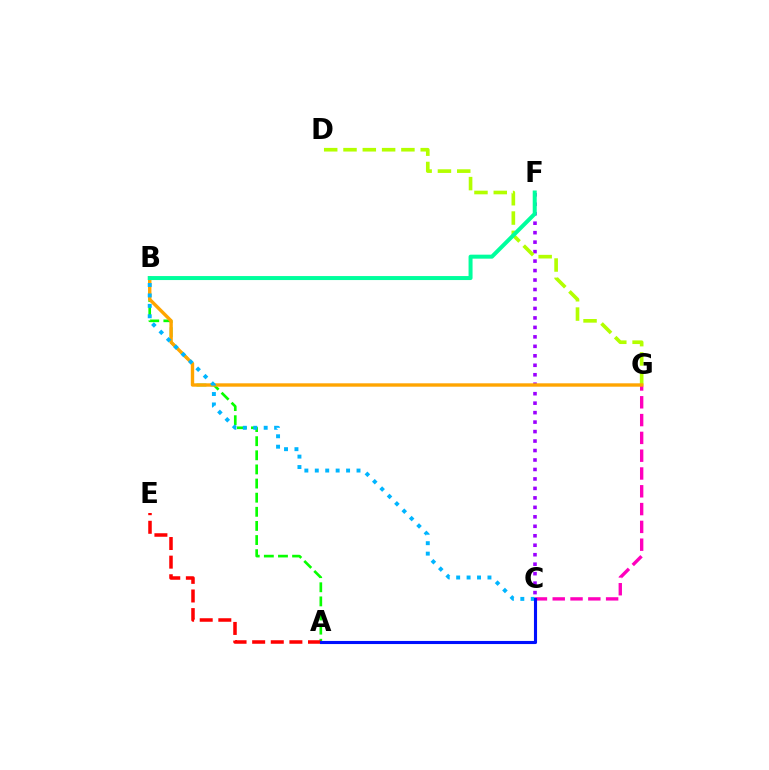{('C', 'F'): [{'color': '#9b00ff', 'line_style': 'dotted', 'thickness': 2.57}], ('D', 'G'): [{'color': '#b3ff00', 'line_style': 'dashed', 'thickness': 2.62}], ('A', 'B'): [{'color': '#08ff00', 'line_style': 'dashed', 'thickness': 1.92}], ('C', 'G'): [{'color': '#ff00bd', 'line_style': 'dashed', 'thickness': 2.42}], ('B', 'G'): [{'color': '#ffa500', 'line_style': 'solid', 'thickness': 2.44}], ('B', 'C'): [{'color': '#00b5ff', 'line_style': 'dotted', 'thickness': 2.83}], ('A', 'E'): [{'color': '#ff0000', 'line_style': 'dashed', 'thickness': 2.53}], ('B', 'F'): [{'color': '#00ff9d', 'line_style': 'solid', 'thickness': 2.88}], ('A', 'C'): [{'color': '#0010ff', 'line_style': 'solid', 'thickness': 2.23}]}